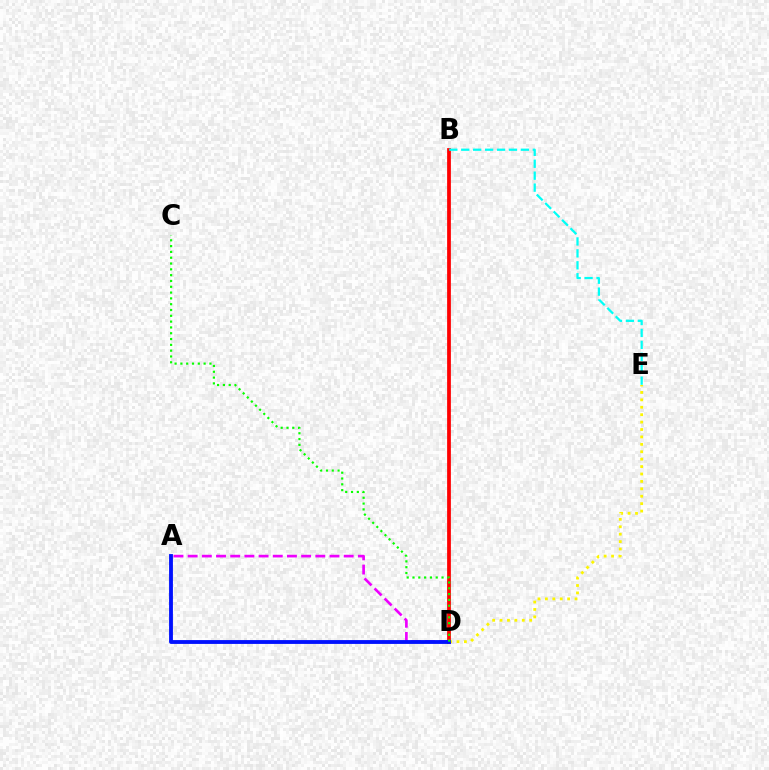{('B', 'D'): [{'color': '#ff0000', 'line_style': 'solid', 'thickness': 2.71}], ('D', 'E'): [{'color': '#fcf500', 'line_style': 'dotted', 'thickness': 2.01}], ('A', 'D'): [{'color': '#ee00ff', 'line_style': 'dashed', 'thickness': 1.93}, {'color': '#0010ff', 'line_style': 'solid', 'thickness': 2.76}], ('B', 'E'): [{'color': '#00fff6', 'line_style': 'dashed', 'thickness': 1.62}], ('C', 'D'): [{'color': '#08ff00', 'line_style': 'dotted', 'thickness': 1.58}]}